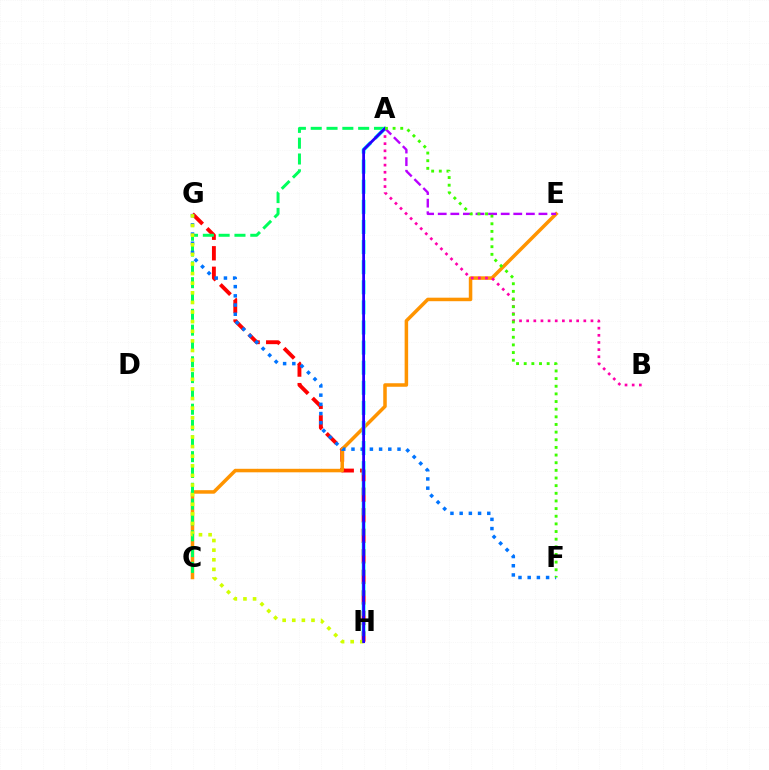{('G', 'H'): [{'color': '#ff0000', 'line_style': 'dashed', 'thickness': 2.79}, {'color': '#d1ff00', 'line_style': 'dotted', 'thickness': 2.61}], ('C', 'E'): [{'color': '#ff9400', 'line_style': 'solid', 'thickness': 2.53}], ('A', 'E'): [{'color': '#b900ff', 'line_style': 'dashed', 'thickness': 1.71}], ('A', 'C'): [{'color': '#00ff5c', 'line_style': 'dashed', 'thickness': 2.15}], ('A', 'B'): [{'color': '#ff00ac', 'line_style': 'dotted', 'thickness': 1.94}], ('A', 'H'): [{'color': '#00fff6', 'line_style': 'dashed', 'thickness': 2.73}, {'color': '#2500ff', 'line_style': 'solid', 'thickness': 2.02}], ('F', 'G'): [{'color': '#0074ff', 'line_style': 'dotted', 'thickness': 2.5}], ('A', 'F'): [{'color': '#3dff00', 'line_style': 'dotted', 'thickness': 2.08}]}